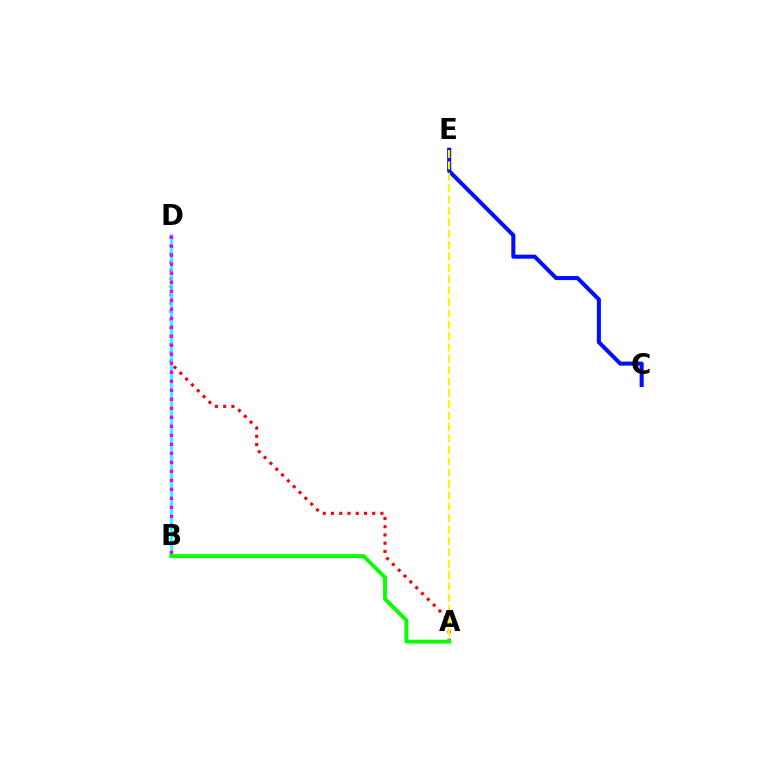{('A', 'D'): [{'color': '#ff0000', 'line_style': 'dotted', 'thickness': 2.24}], ('B', 'D'): [{'color': '#00fff6', 'line_style': 'solid', 'thickness': 1.83}, {'color': '#ee00ff', 'line_style': 'dotted', 'thickness': 2.45}], ('C', 'E'): [{'color': '#0010ff', 'line_style': 'solid', 'thickness': 2.93}], ('A', 'E'): [{'color': '#fcf500', 'line_style': 'dashed', 'thickness': 1.55}], ('A', 'B'): [{'color': '#08ff00', 'line_style': 'solid', 'thickness': 2.81}]}